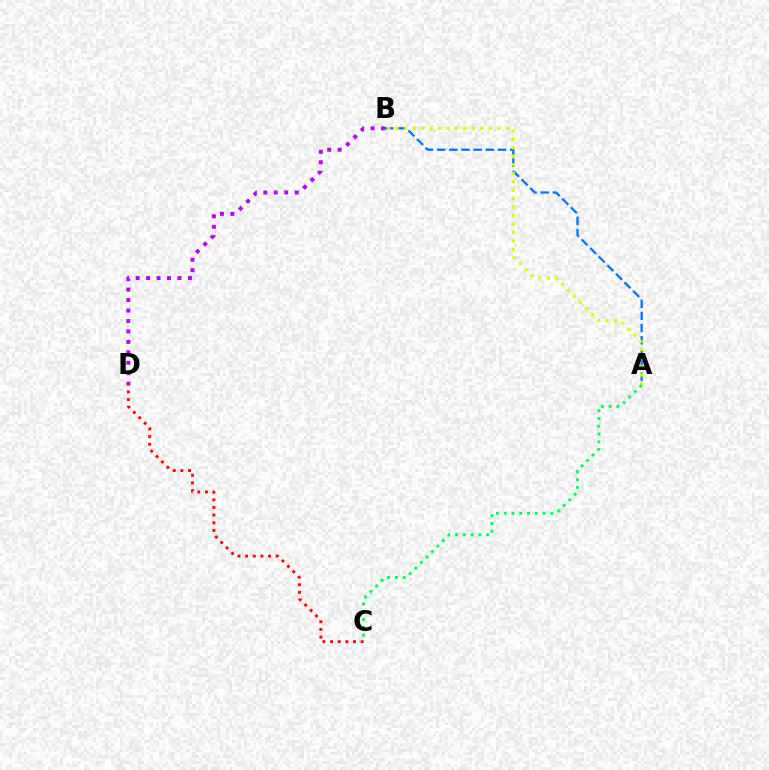{('C', 'D'): [{'color': '#ff0000', 'line_style': 'dotted', 'thickness': 2.08}], ('A', 'B'): [{'color': '#0074ff', 'line_style': 'dashed', 'thickness': 1.65}, {'color': '#d1ff00', 'line_style': 'dotted', 'thickness': 2.3}], ('B', 'D'): [{'color': '#b900ff', 'line_style': 'dotted', 'thickness': 2.84}], ('A', 'C'): [{'color': '#00ff5c', 'line_style': 'dotted', 'thickness': 2.12}]}